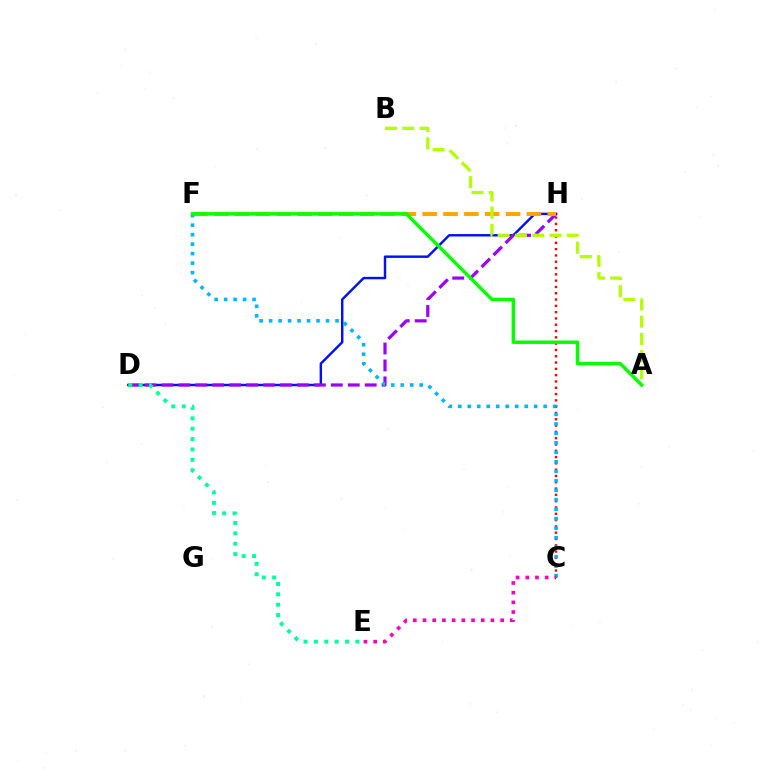{('D', 'H'): [{'color': '#0010ff', 'line_style': 'solid', 'thickness': 1.75}, {'color': '#9b00ff', 'line_style': 'dashed', 'thickness': 2.3}], ('C', 'H'): [{'color': '#ff0000', 'line_style': 'dotted', 'thickness': 1.71}], ('F', 'H'): [{'color': '#ffa500', 'line_style': 'dashed', 'thickness': 2.83}], ('D', 'E'): [{'color': '#00ff9d', 'line_style': 'dotted', 'thickness': 2.82}], ('C', 'F'): [{'color': '#00b5ff', 'line_style': 'dotted', 'thickness': 2.58}], ('A', 'B'): [{'color': '#b3ff00', 'line_style': 'dashed', 'thickness': 2.34}], ('A', 'F'): [{'color': '#08ff00', 'line_style': 'solid', 'thickness': 2.5}], ('C', 'E'): [{'color': '#ff00bd', 'line_style': 'dotted', 'thickness': 2.64}]}